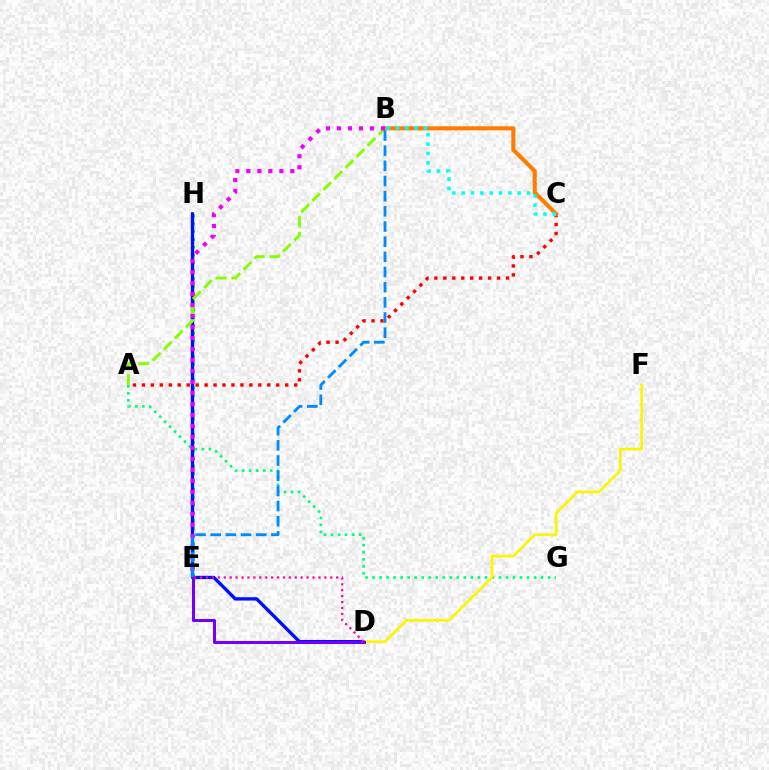{('A', 'C'): [{'color': '#ff0000', 'line_style': 'dotted', 'thickness': 2.43}], ('A', 'G'): [{'color': '#00ff74', 'line_style': 'dotted', 'thickness': 1.91}], ('E', 'H'): [{'color': '#08ff00', 'line_style': 'dotted', 'thickness': 2.12}], ('D', 'H'): [{'color': '#0010ff', 'line_style': 'solid', 'thickness': 2.42}], ('B', 'C'): [{'color': '#ff7c00', 'line_style': 'solid', 'thickness': 2.95}, {'color': '#00fff6', 'line_style': 'dotted', 'thickness': 2.54}], ('A', 'B'): [{'color': '#84ff00', 'line_style': 'dashed', 'thickness': 2.13}], ('B', 'E'): [{'color': '#ee00ff', 'line_style': 'dotted', 'thickness': 2.99}, {'color': '#008cff', 'line_style': 'dashed', 'thickness': 2.06}], ('D', 'F'): [{'color': '#fcf500', 'line_style': 'solid', 'thickness': 1.92}], ('D', 'E'): [{'color': '#7200ff', 'line_style': 'solid', 'thickness': 2.2}, {'color': '#ff0094', 'line_style': 'dotted', 'thickness': 1.61}]}